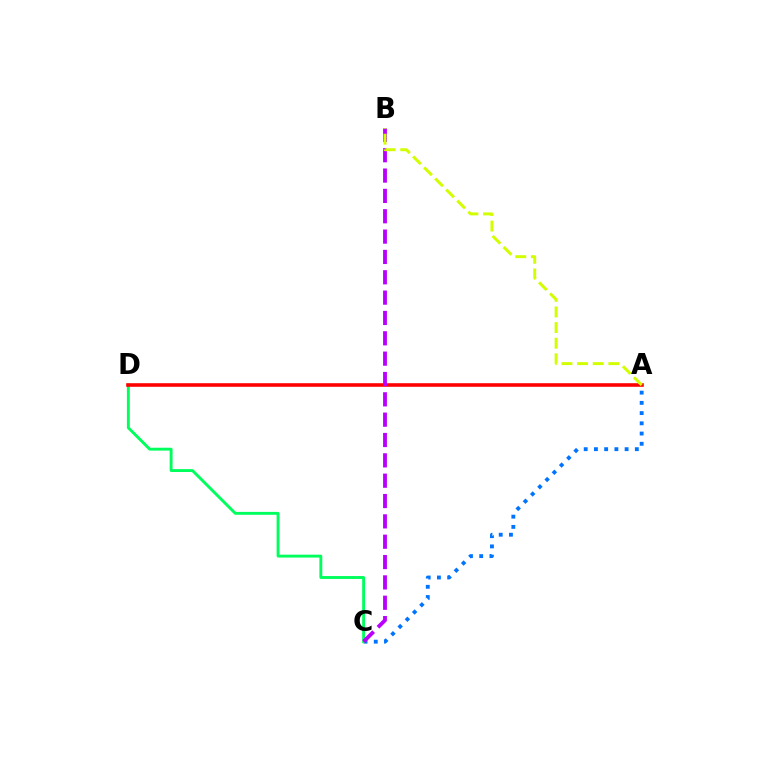{('A', 'C'): [{'color': '#0074ff', 'line_style': 'dotted', 'thickness': 2.78}], ('C', 'D'): [{'color': '#00ff5c', 'line_style': 'solid', 'thickness': 2.08}], ('A', 'D'): [{'color': '#ff0000', 'line_style': 'solid', 'thickness': 2.58}], ('B', 'C'): [{'color': '#b900ff', 'line_style': 'dashed', 'thickness': 2.76}], ('A', 'B'): [{'color': '#d1ff00', 'line_style': 'dashed', 'thickness': 2.12}]}